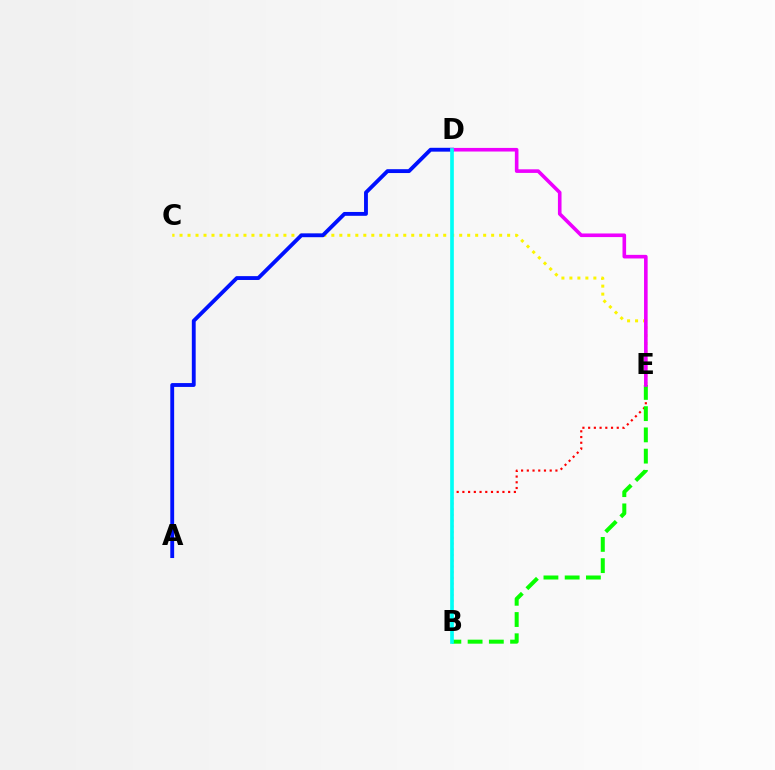{('C', 'E'): [{'color': '#fcf500', 'line_style': 'dotted', 'thickness': 2.17}], ('A', 'D'): [{'color': '#0010ff', 'line_style': 'solid', 'thickness': 2.77}], ('B', 'E'): [{'color': '#ff0000', 'line_style': 'dotted', 'thickness': 1.55}, {'color': '#08ff00', 'line_style': 'dashed', 'thickness': 2.89}], ('D', 'E'): [{'color': '#ee00ff', 'line_style': 'solid', 'thickness': 2.6}], ('B', 'D'): [{'color': '#00fff6', 'line_style': 'solid', 'thickness': 2.64}]}